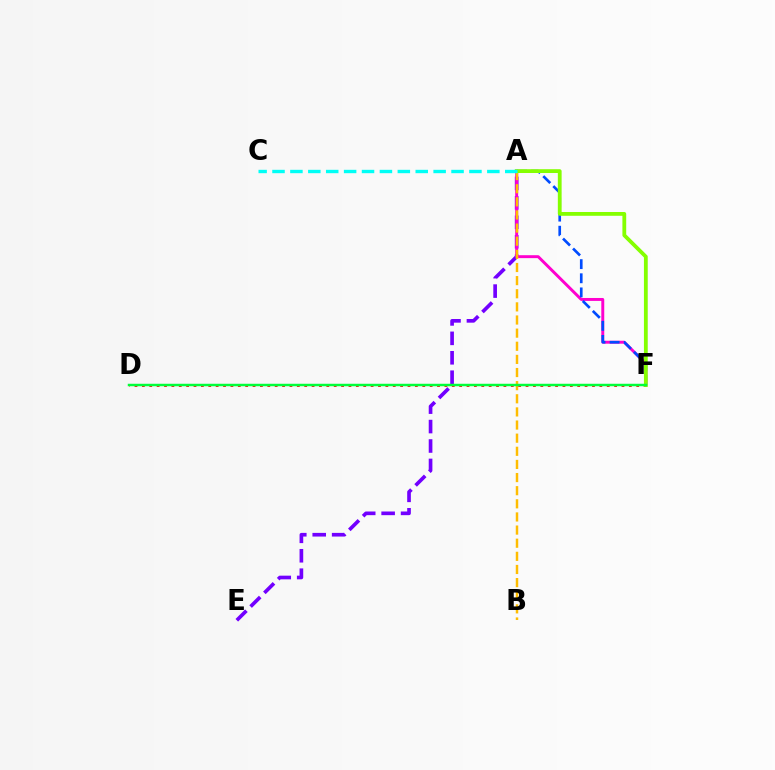{('A', 'E'): [{'color': '#7200ff', 'line_style': 'dashed', 'thickness': 2.64}], ('A', 'F'): [{'color': '#ff00cf', 'line_style': 'solid', 'thickness': 2.11}, {'color': '#004bff', 'line_style': 'dashed', 'thickness': 1.92}, {'color': '#84ff00', 'line_style': 'solid', 'thickness': 2.73}], ('A', 'B'): [{'color': '#ffbd00', 'line_style': 'dashed', 'thickness': 1.78}], ('D', 'F'): [{'color': '#ff0000', 'line_style': 'dotted', 'thickness': 2.0}, {'color': '#00ff39', 'line_style': 'solid', 'thickness': 1.78}], ('A', 'C'): [{'color': '#00fff6', 'line_style': 'dashed', 'thickness': 2.43}]}